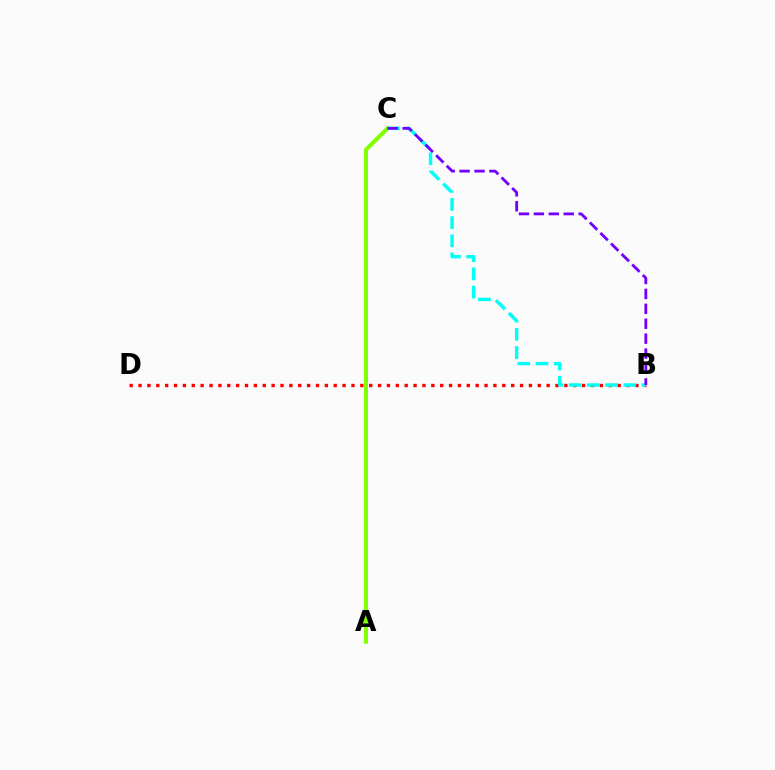{('B', 'D'): [{'color': '#ff0000', 'line_style': 'dotted', 'thickness': 2.41}], ('A', 'C'): [{'color': '#84ff00', 'line_style': 'solid', 'thickness': 2.92}], ('B', 'C'): [{'color': '#00fff6', 'line_style': 'dashed', 'thickness': 2.47}, {'color': '#7200ff', 'line_style': 'dashed', 'thickness': 2.03}]}